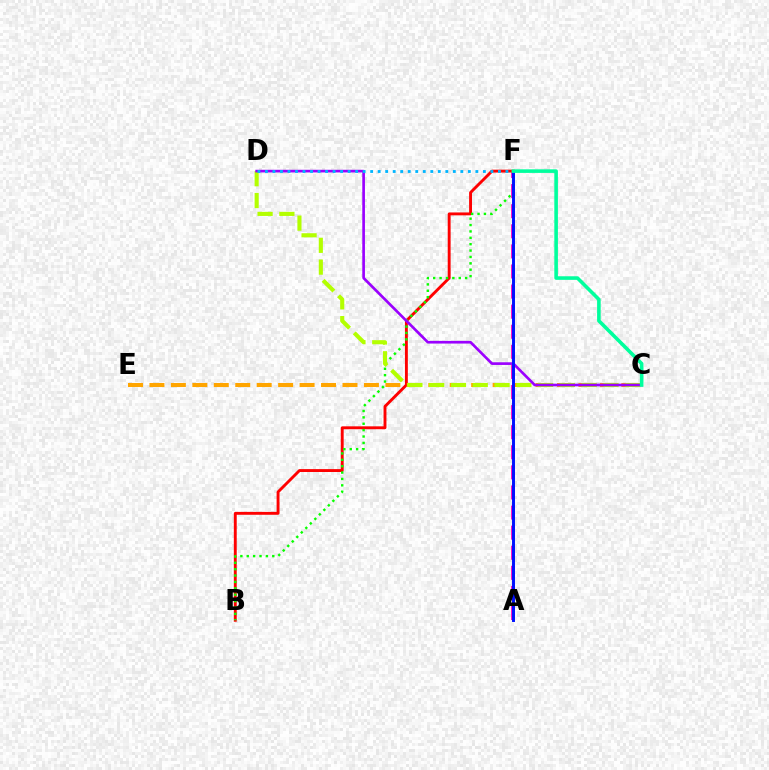{('A', 'F'): [{'color': '#ff00bd', 'line_style': 'dashed', 'thickness': 2.73}, {'color': '#0010ff', 'line_style': 'solid', 'thickness': 2.12}], ('B', 'F'): [{'color': '#ff0000', 'line_style': 'solid', 'thickness': 2.08}, {'color': '#08ff00', 'line_style': 'dotted', 'thickness': 1.73}], ('C', 'E'): [{'color': '#ffa500', 'line_style': 'dashed', 'thickness': 2.91}], ('C', 'D'): [{'color': '#b3ff00', 'line_style': 'dashed', 'thickness': 2.96}, {'color': '#9b00ff', 'line_style': 'solid', 'thickness': 1.92}], ('D', 'F'): [{'color': '#00b5ff', 'line_style': 'dotted', 'thickness': 2.04}], ('C', 'F'): [{'color': '#00ff9d', 'line_style': 'solid', 'thickness': 2.58}]}